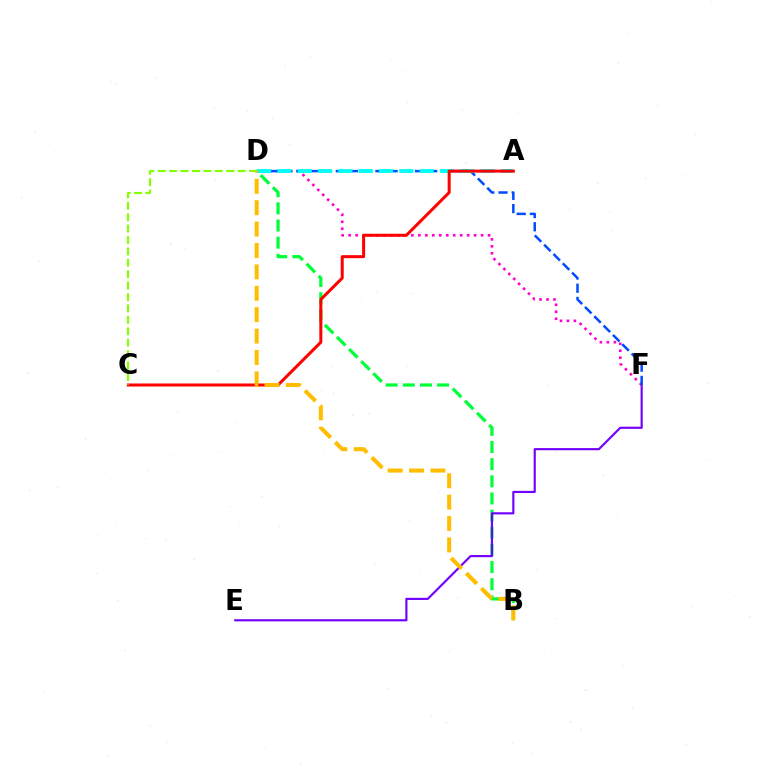{('B', 'D'): [{'color': '#00ff39', 'line_style': 'dashed', 'thickness': 2.33}, {'color': '#ffbd00', 'line_style': 'dashed', 'thickness': 2.91}], ('E', 'F'): [{'color': '#7200ff', 'line_style': 'solid', 'thickness': 1.55}], ('D', 'F'): [{'color': '#ff00cf', 'line_style': 'dotted', 'thickness': 1.89}, {'color': '#004bff', 'line_style': 'dashed', 'thickness': 1.79}], ('A', 'D'): [{'color': '#00fff6', 'line_style': 'dashed', 'thickness': 2.76}], ('A', 'C'): [{'color': '#ff0000', 'line_style': 'solid', 'thickness': 2.17}], ('C', 'D'): [{'color': '#84ff00', 'line_style': 'dashed', 'thickness': 1.55}]}